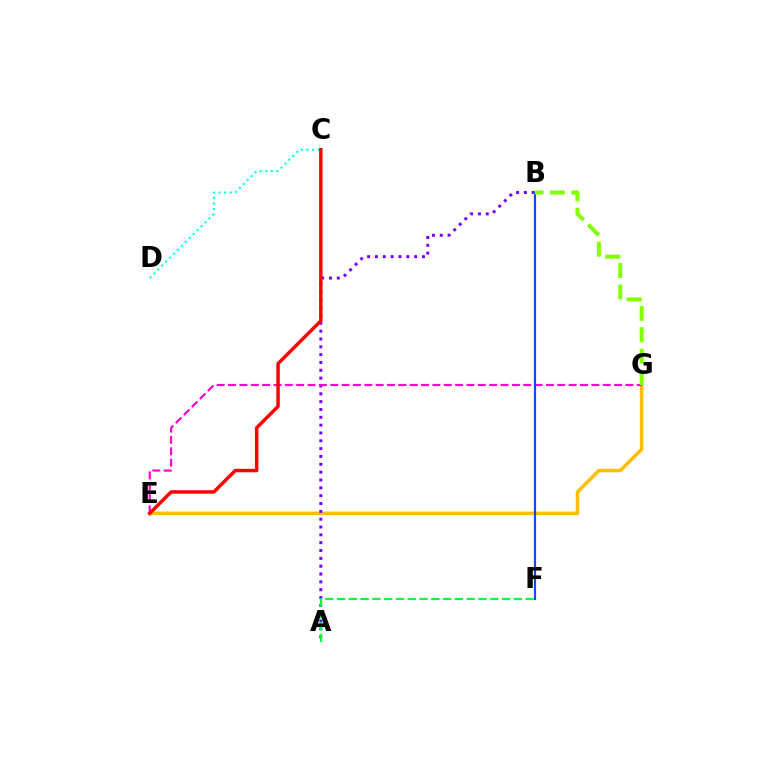{('E', 'G'): [{'color': '#ffbd00', 'line_style': 'solid', 'thickness': 2.54}, {'color': '#ff00cf', 'line_style': 'dashed', 'thickness': 1.54}], ('C', 'D'): [{'color': '#00fff6', 'line_style': 'dotted', 'thickness': 1.51}], ('A', 'B'): [{'color': '#7200ff', 'line_style': 'dotted', 'thickness': 2.13}], ('B', 'F'): [{'color': '#004bff', 'line_style': 'solid', 'thickness': 1.57}], ('B', 'G'): [{'color': '#84ff00', 'line_style': 'dashed', 'thickness': 2.91}], ('A', 'F'): [{'color': '#00ff39', 'line_style': 'dashed', 'thickness': 1.6}], ('C', 'E'): [{'color': '#ff0000', 'line_style': 'solid', 'thickness': 2.49}]}